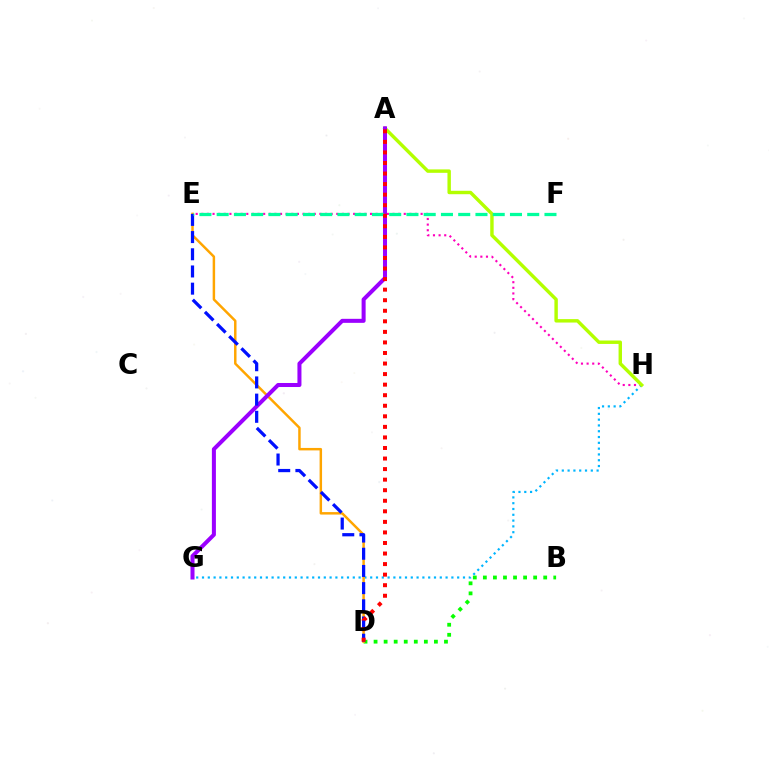{('E', 'H'): [{'color': '#ff00bd', 'line_style': 'dotted', 'thickness': 1.53}], ('G', 'H'): [{'color': '#00b5ff', 'line_style': 'dotted', 'thickness': 1.58}], ('B', 'D'): [{'color': '#08ff00', 'line_style': 'dotted', 'thickness': 2.73}], ('D', 'E'): [{'color': '#ffa500', 'line_style': 'solid', 'thickness': 1.78}, {'color': '#0010ff', 'line_style': 'dashed', 'thickness': 2.34}], ('A', 'H'): [{'color': '#b3ff00', 'line_style': 'solid', 'thickness': 2.47}], ('A', 'G'): [{'color': '#9b00ff', 'line_style': 'solid', 'thickness': 2.89}], ('E', 'F'): [{'color': '#00ff9d', 'line_style': 'dashed', 'thickness': 2.34}], ('A', 'D'): [{'color': '#ff0000', 'line_style': 'dotted', 'thickness': 2.87}]}